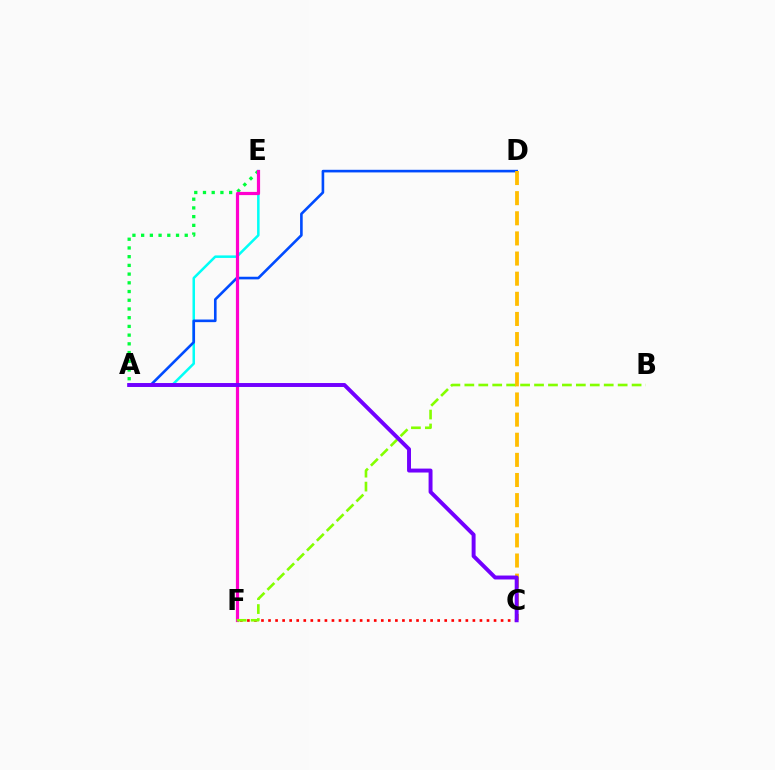{('A', 'E'): [{'color': '#00ff39', 'line_style': 'dotted', 'thickness': 2.37}, {'color': '#00fff6', 'line_style': 'solid', 'thickness': 1.81}], ('C', 'F'): [{'color': '#ff0000', 'line_style': 'dotted', 'thickness': 1.91}], ('A', 'D'): [{'color': '#004bff', 'line_style': 'solid', 'thickness': 1.89}], ('E', 'F'): [{'color': '#ff00cf', 'line_style': 'solid', 'thickness': 2.3}], ('B', 'F'): [{'color': '#84ff00', 'line_style': 'dashed', 'thickness': 1.89}], ('C', 'D'): [{'color': '#ffbd00', 'line_style': 'dashed', 'thickness': 2.73}], ('A', 'C'): [{'color': '#7200ff', 'line_style': 'solid', 'thickness': 2.83}]}